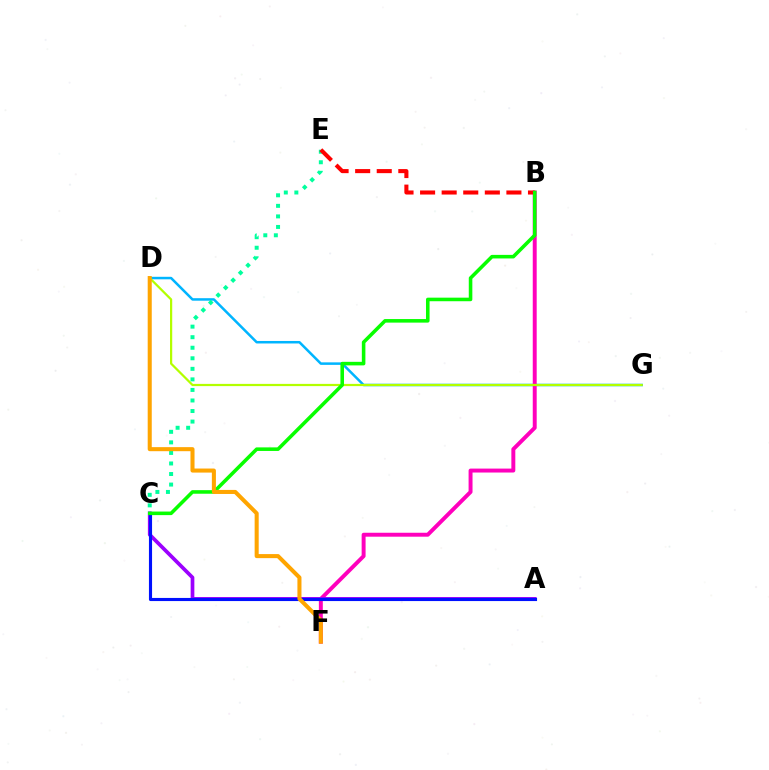{('D', 'G'): [{'color': '#00b5ff', 'line_style': 'solid', 'thickness': 1.81}, {'color': '#b3ff00', 'line_style': 'solid', 'thickness': 1.6}], ('B', 'F'): [{'color': '#ff00bd', 'line_style': 'solid', 'thickness': 2.84}], ('A', 'C'): [{'color': '#9b00ff', 'line_style': 'solid', 'thickness': 2.67}, {'color': '#0010ff', 'line_style': 'solid', 'thickness': 2.25}], ('C', 'E'): [{'color': '#00ff9d', 'line_style': 'dotted', 'thickness': 2.87}], ('B', 'E'): [{'color': '#ff0000', 'line_style': 'dashed', 'thickness': 2.93}], ('B', 'C'): [{'color': '#08ff00', 'line_style': 'solid', 'thickness': 2.57}], ('D', 'F'): [{'color': '#ffa500', 'line_style': 'solid', 'thickness': 2.92}]}